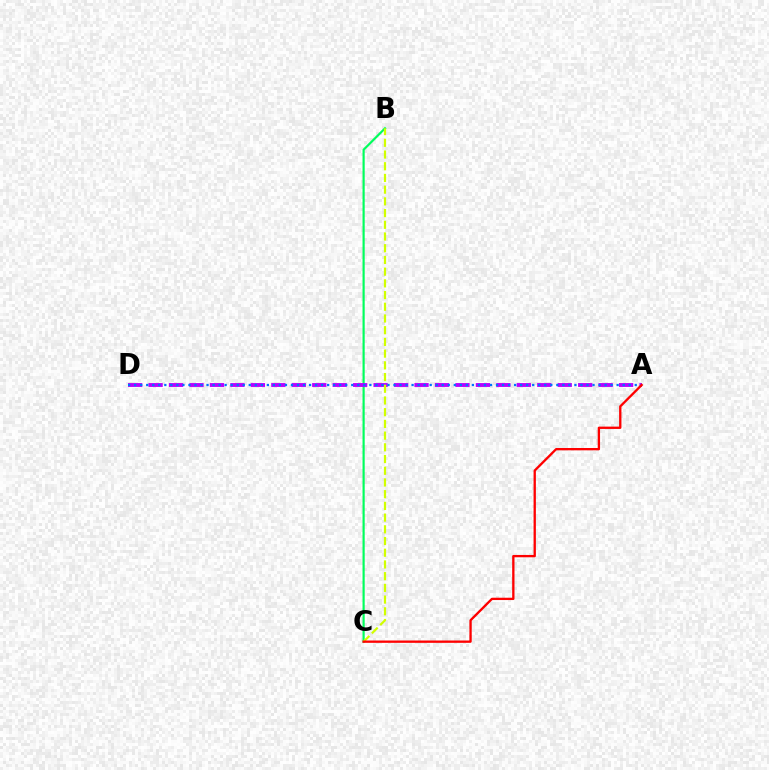{('B', 'C'): [{'color': '#00ff5c', 'line_style': 'solid', 'thickness': 1.57}, {'color': '#d1ff00', 'line_style': 'dashed', 'thickness': 1.59}], ('A', 'D'): [{'color': '#b900ff', 'line_style': 'dashed', 'thickness': 2.78}, {'color': '#0074ff', 'line_style': 'dotted', 'thickness': 1.64}], ('A', 'C'): [{'color': '#ff0000', 'line_style': 'solid', 'thickness': 1.67}]}